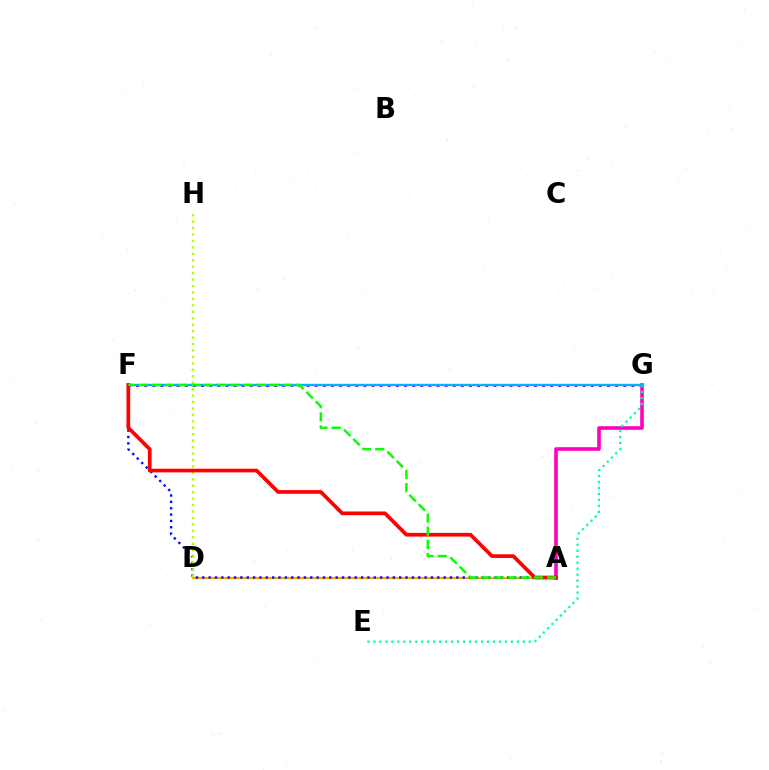{('F', 'G'): [{'color': '#9b00ff', 'line_style': 'dotted', 'thickness': 2.21}, {'color': '#00b5ff', 'line_style': 'solid', 'thickness': 1.71}], ('A', 'D'): [{'color': '#ffa500', 'line_style': 'solid', 'thickness': 1.67}], ('A', 'G'): [{'color': '#ff00bd', 'line_style': 'solid', 'thickness': 2.59}], ('E', 'G'): [{'color': '#00ff9d', 'line_style': 'dotted', 'thickness': 1.62}], ('A', 'F'): [{'color': '#0010ff', 'line_style': 'dotted', 'thickness': 1.73}, {'color': '#ff0000', 'line_style': 'solid', 'thickness': 2.67}, {'color': '#08ff00', 'line_style': 'dashed', 'thickness': 1.78}], ('D', 'H'): [{'color': '#b3ff00', 'line_style': 'dotted', 'thickness': 1.75}]}